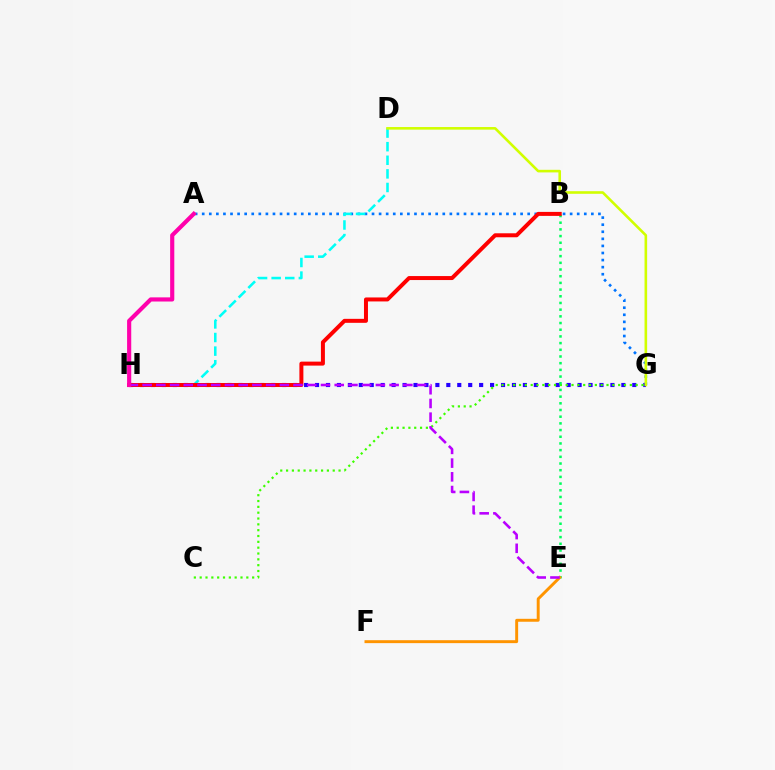{('A', 'G'): [{'color': '#0074ff', 'line_style': 'dotted', 'thickness': 1.92}], ('G', 'H'): [{'color': '#2500ff', 'line_style': 'dotted', 'thickness': 2.97}], ('D', 'H'): [{'color': '#00fff6', 'line_style': 'dashed', 'thickness': 1.85}], ('C', 'G'): [{'color': '#3dff00', 'line_style': 'dotted', 'thickness': 1.58}], ('B', 'E'): [{'color': '#00ff5c', 'line_style': 'dotted', 'thickness': 1.82}], ('E', 'F'): [{'color': '#ff9400', 'line_style': 'solid', 'thickness': 2.11}], ('B', 'H'): [{'color': '#ff0000', 'line_style': 'solid', 'thickness': 2.87}], ('D', 'G'): [{'color': '#d1ff00', 'line_style': 'solid', 'thickness': 1.87}], ('E', 'H'): [{'color': '#b900ff', 'line_style': 'dashed', 'thickness': 1.86}], ('A', 'H'): [{'color': '#ff00ac', 'line_style': 'solid', 'thickness': 2.98}]}